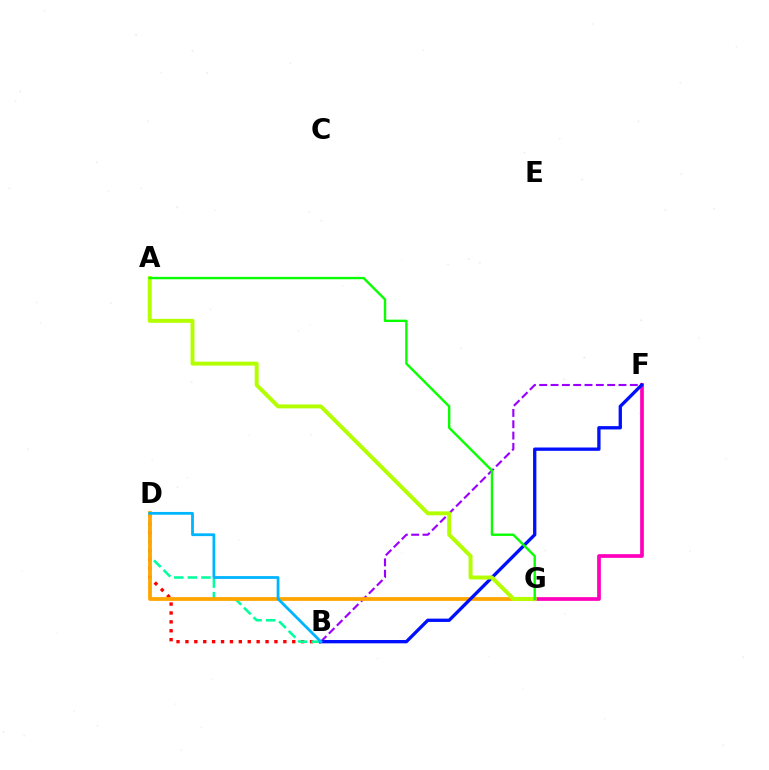{('B', 'D'): [{'color': '#ff0000', 'line_style': 'dotted', 'thickness': 2.42}, {'color': '#00ff9d', 'line_style': 'dashed', 'thickness': 1.84}, {'color': '#00b5ff', 'line_style': 'solid', 'thickness': 2.01}], ('B', 'F'): [{'color': '#9b00ff', 'line_style': 'dashed', 'thickness': 1.54}, {'color': '#0010ff', 'line_style': 'solid', 'thickness': 2.39}], ('D', 'G'): [{'color': '#ffa500', 'line_style': 'solid', 'thickness': 2.72}], ('F', 'G'): [{'color': '#ff00bd', 'line_style': 'solid', 'thickness': 2.67}], ('A', 'G'): [{'color': '#b3ff00', 'line_style': 'solid', 'thickness': 2.83}, {'color': '#08ff00', 'line_style': 'solid', 'thickness': 1.71}]}